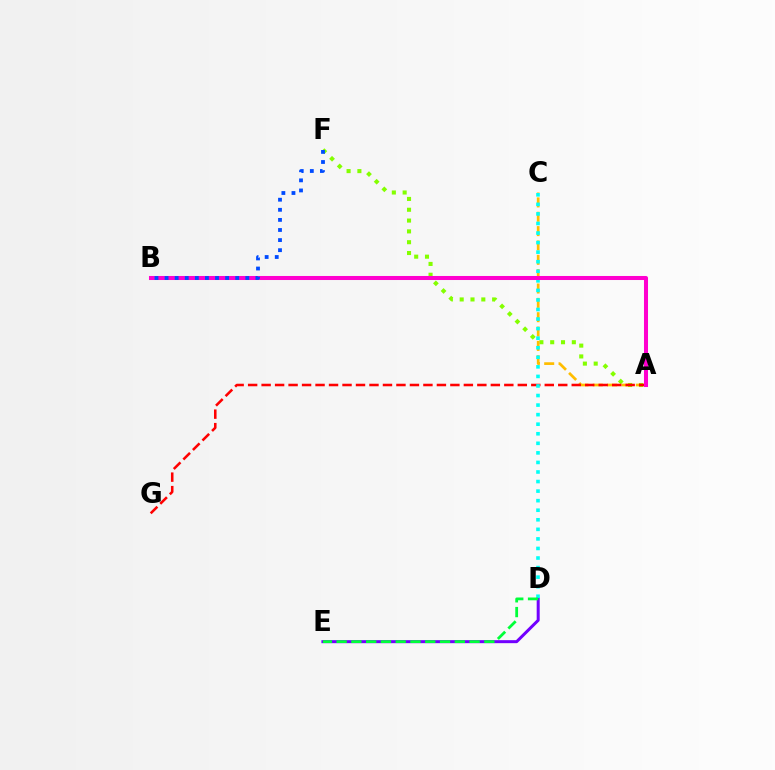{('A', 'F'): [{'color': '#84ff00', 'line_style': 'dotted', 'thickness': 2.94}], ('A', 'C'): [{'color': '#ffbd00', 'line_style': 'dashed', 'thickness': 1.95}], ('D', 'E'): [{'color': '#7200ff', 'line_style': 'solid', 'thickness': 2.16}, {'color': '#00ff39', 'line_style': 'dashed', 'thickness': 2.01}], ('A', 'G'): [{'color': '#ff0000', 'line_style': 'dashed', 'thickness': 1.83}], ('C', 'D'): [{'color': '#00fff6', 'line_style': 'dotted', 'thickness': 2.6}], ('A', 'B'): [{'color': '#ff00cf', 'line_style': 'solid', 'thickness': 2.91}], ('B', 'F'): [{'color': '#004bff', 'line_style': 'dotted', 'thickness': 2.74}]}